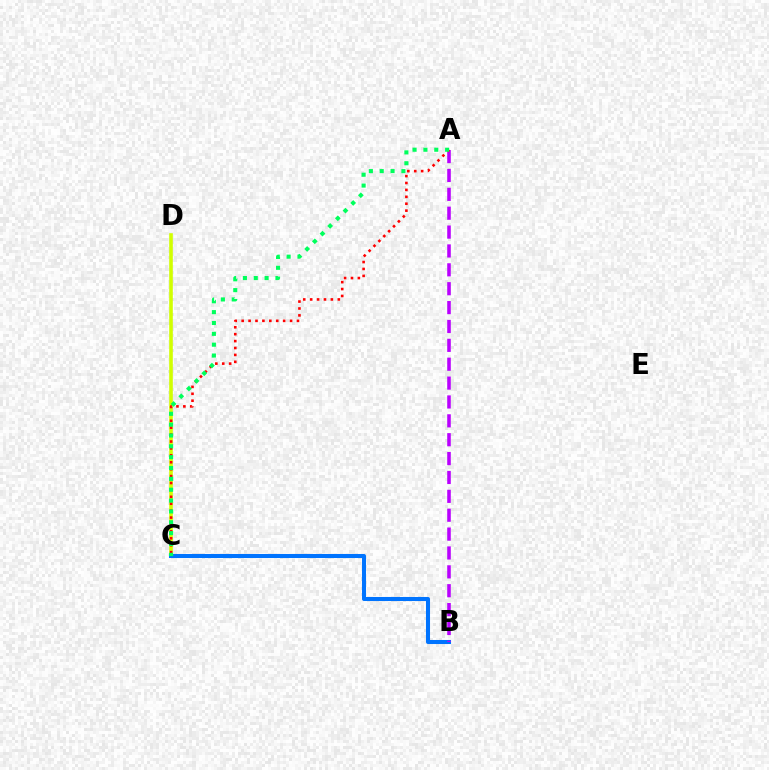{('C', 'D'): [{'color': '#d1ff00', 'line_style': 'solid', 'thickness': 2.6}], ('B', 'C'): [{'color': '#0074ff', 'line_style': 'solid', 'thickness': 2.92}], ('A', 'B'): [{'color': '#b900ff', 'line_style': 'dashed', 'thickness': 2.56}], ('A', 'C'): [{'color': '#ff0000', 'line_style': 'dotted', 'thickness': 1.88}, {'color': '#00ff5c', 'line_style': 'dotted', 'thickness': 2.95}]}